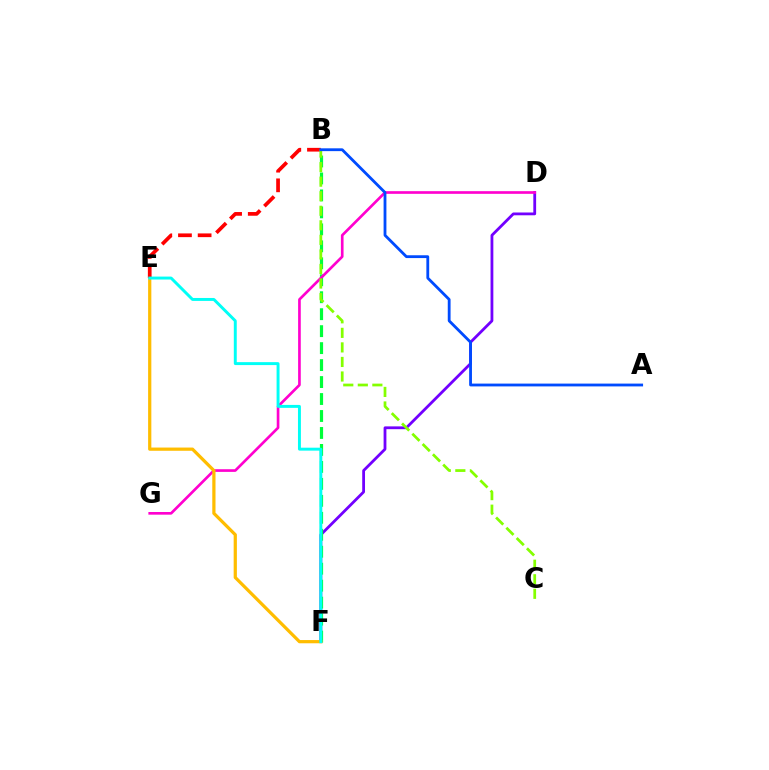{('D', 'F'): [{'color': '#7200ff', 'line_style': 'solid', 'thickness': 2.01}], ('B', 'F'): [{'color': '#00ff39', 'line_style': 'dashed', 'thickness': 2.31}], ('D', 'G'): [{'color': '#ff00cf', 'line_style': 'solid', 'thickness': 1.92}], ('E', 'F'): [{'color': '#ffbd00', 'line_style': 'solid', 'thickness': 2.32}, {'color': '#00fff6', 'line_style': 'solid', 'thickness': 2.12}], ('B', 'E'): [{'color': '#ff0000', 'line_style': 'dashed', 'thickness': 2.67}], ('B', 'C'): [{'color': '#84ff00', 'line_style': 'dashed', 'thickness': 1.98}], ('A', 'B'): [{'color': '#004bff', 'line_style': 'solid', 'thickness': 2.02}]}